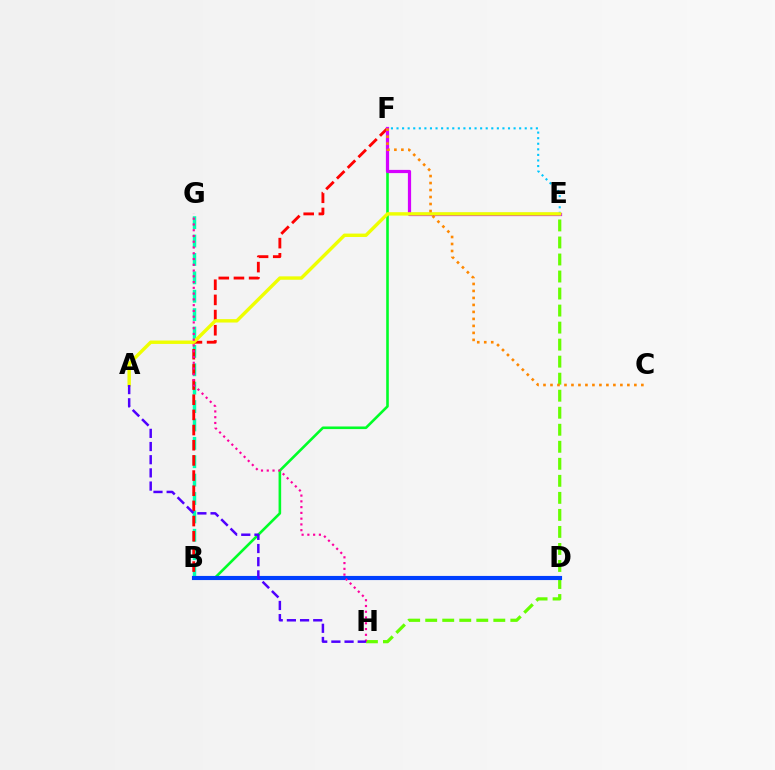{('E', 'F'): [{'color': '#00c7ff', 'line_style': 'dotted', 'thickness': 1.51}, {'color': '#d600ff', 'line_style': 'solid', 'thickness': 2.32}], ('B', 'G'): [{'color': '#00ffaf', 'line_style': 'dashed', 'thickness': 2.5}], ('E', 'H'): [{'color': '#66ff00', 'line_style': 'dashed', 'thickness': 2.31}], ('B', 'F'): [{'color': '#00ff27', 'line_style': 'solid', 'thickness': 1.87}, {'color': '#ff0000', 'line_style': 'dashed', 'thickness': 2.06}], ('B', 'D'): [{'color': '#003fff', 'line_style': 'solid', 'thickness': 2.98}], ('A', 'E'): [{'color': '#eeff00', 'line_style': 'solid', 'thickness': 2.45}], ('C', 'F'): [{'color': '#ff8800', 'line_style': 'dotted', 'thickness': 1.9}], ('G', 'H'): [{'color': '#ff00a0', 'line_style': 'dotted', 'thickness': 1.57}], ('A', 'H'): [{'color': '#4f00ff', 'line_style': 'dashed', 'thickness': 1.79}]}